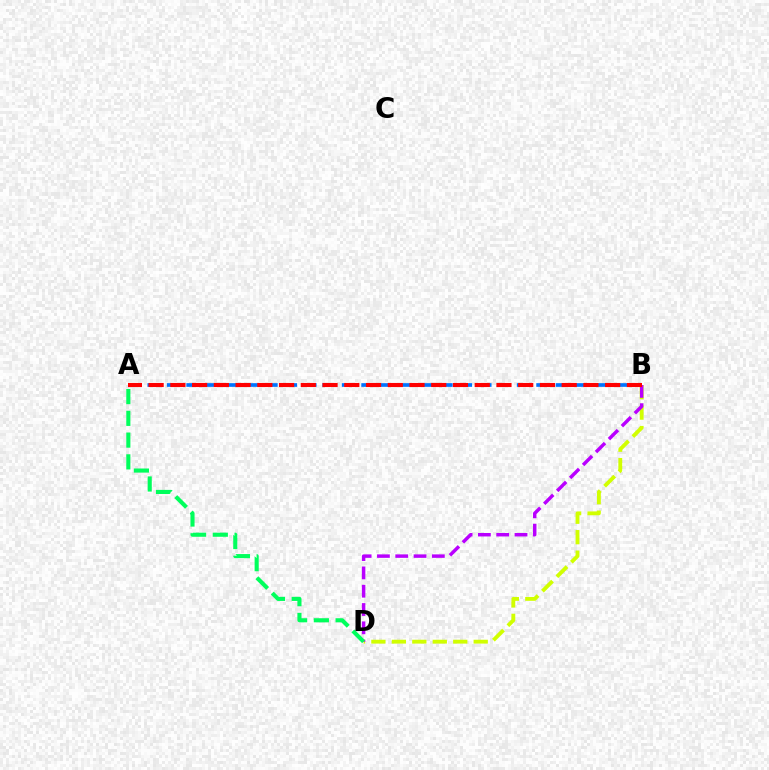{('B', 'D'): [{'color': '#d1ff00', 'line_style': 'dashed', 'thickness': 2.78}, {'color': '#b900ff', 'line_style': 'dashed', 'thickness': 2.49}], ('A', 'B'): [{'color': '#0074ff', 'line_style': 'dashed', 'thickness': 2.64}, {'color': '#ff0000', 'line_style': 'dashed', 'thickness': 2.95}], ('A', 'D'): [{'color': '#00ff5c', 'line_style': 'dashed', 'thickness': 2.96}]}